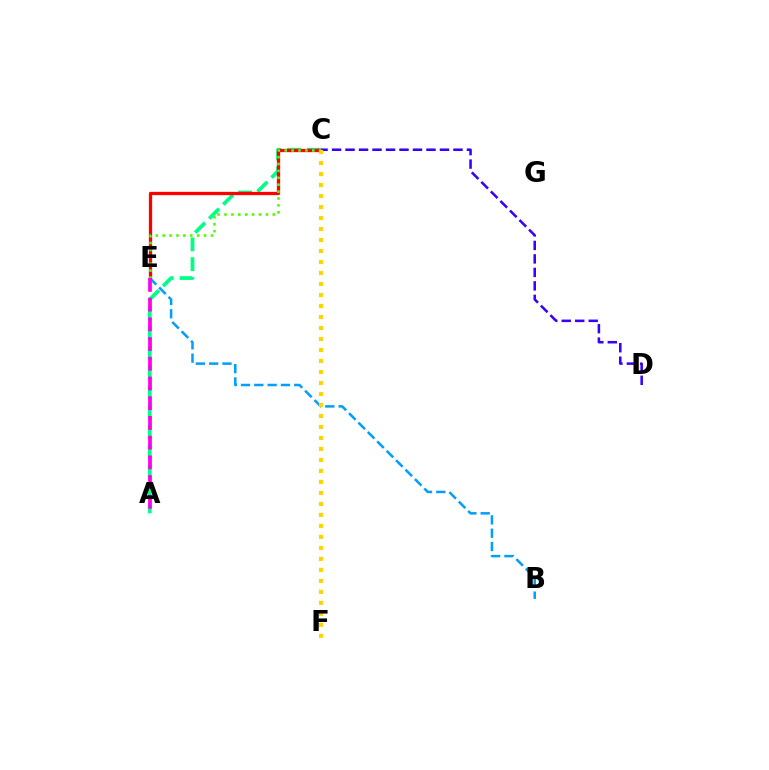{('A', 'C'): [{'color': '#00ff86', 'line_style': 'dashed', 'thickness': 2.69}], ('C', 'E'): [{'color': '#ff0000', 'line_style': 'solid', 'thickness': 2.36}, {'color': '#4fff00', 'line_style': 'dotted', 'thickness': 1.87}], ('B', 'E'): [{'color': '#009eff', 'line_style': 'dashed', 'thickness': 1.81}], ('C', 'D'): [{'color': '#3700ff', 'line_style': 'dashed', 'thickness': 1.83}], ('A', 'E'): [{'color': '#ff00ed', 'line_style': 'dashed', 'thickness': 2.68}], ('C', 'F'): [{'color': '#ffd500', 'line_style': 'dotted', 'thickness': 2.99}]}